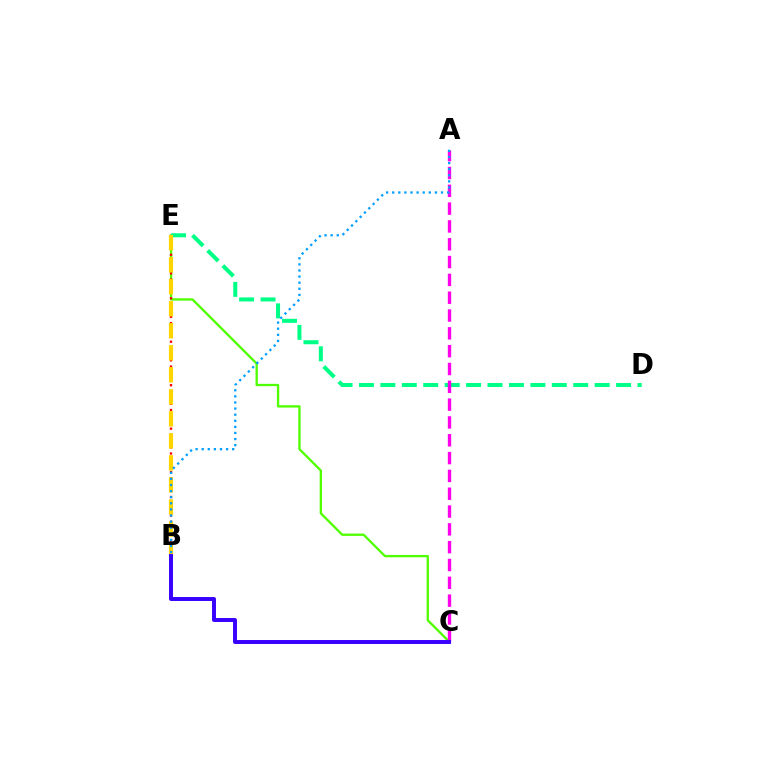{('C', 'E'): [{'color': '#4fff00', 'line_style': 'solid', 'thickness': 1.67}], ('D', 'E'): [{'color': '#00ff86', 'line_style': 'dashed', 'thickness': 2.91}], ('B', 'E'): [{'color': '#ff0000', 'line_style': 'dotted', 'thickness': 1.69}, {'color': '#ffd500', 'line_style': 'dashed', 'thickness': 2.99}], ('A', 'C'): [{'color': '#ff00ed', 'line_style': 'dashed', 'thickness': 2.42}], ('B', 'C'): [{'color': '#3700ff', 'line_style': 'solid', 'thickness': 2.84}], ('A', 'B'): [{'color': '#009eff', 'line_style': 'dotted', 'thickness': 1.66}]}